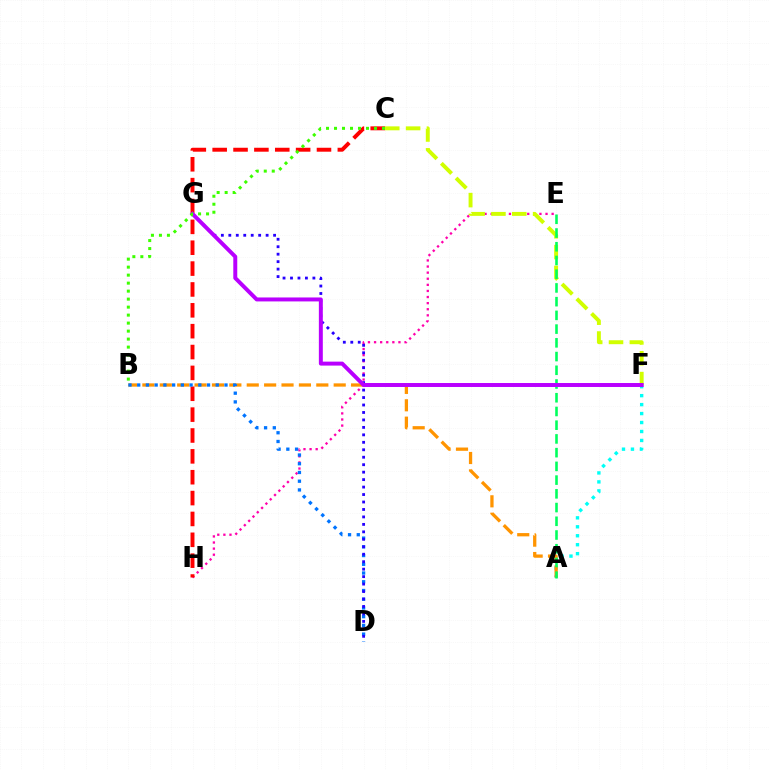{('E', 'H'): [{'color': '#ff00ac', 'line_style': 'dotted', 'thickness': 1.66}], ('C', 'F'): [{'color': '#d1ff00', 'line_style': 'dashed', 'thickness': 2.83}], ('A', 'F'): [{'color': '#00fff6', 'line_style': 'dotted', 'thickness': 2.43}], ('A', 'B'): [{'color': '#ff9400', 'line_style': 'dashed', 'thickness': 2.36}], ('A', 'E'): [{'color': '#00ff5c', 'line_style': 'dashed', 'thickness': 1.86}], ('C', 'H'): [{'color': '#ff0000', 'line_style': 'dashed', 'thickness': 2.83}], ('B', 'D'): [{'color': '#0074ff', 'line_style': 'dotted', 'thickness': 2.37}], ('D', 'G'): [{'color': '#2500ff', 'line_style': 'dotted', 'thickness': 2.03}], ('F', 'G'): [{'color': '#b900ff', 'line_style': 'solid', 'thickness': 2.85}], ('B', 'C'): [{'color': '#3dff00', 'line_style': 'dotted', 'thickness': 2.17}]}